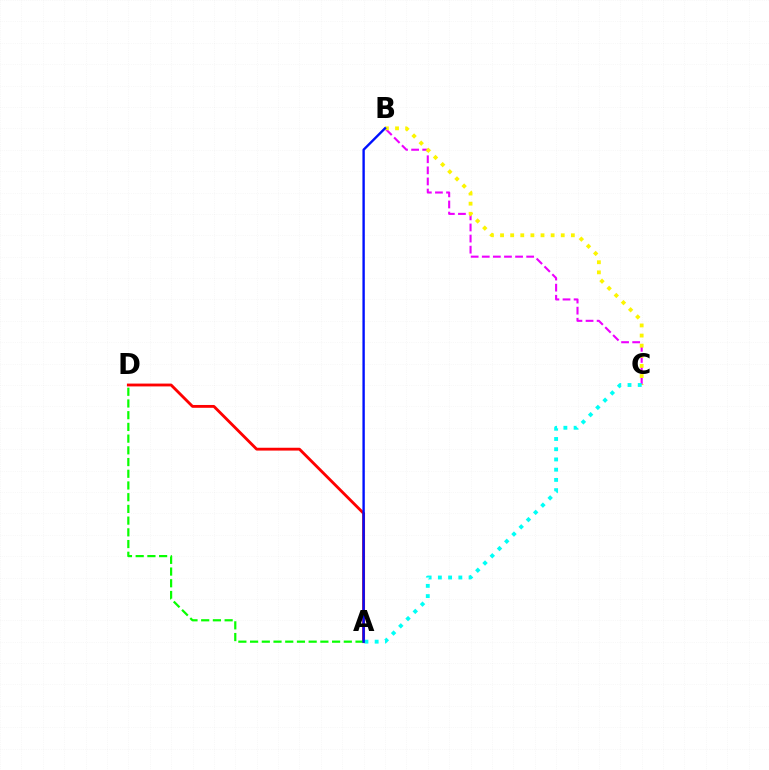{('A', 'D'): [{'color': '#ff0000', 'line_style': 'solid', 'thickness': 2.04}, {'color': '#08ff00', 'line_style': 'dashed', 'thickness': 1.59}], ('B', 'C'): [{'color': '#ee00ff', 'line_style': 'dashed', 'thickness': 1.51}, {'color': '#fcf500', 'line_style': 'dotted', 'thickness': 2.75}], ('A', 'C'): [{'color': '#00fff6', 'line_style': 'dotted', 'thickness': 2.78}], ('A', 'B'): [{'color': '#0010ff', 'line_style': 'solid', 'thickness': 1.71}]}